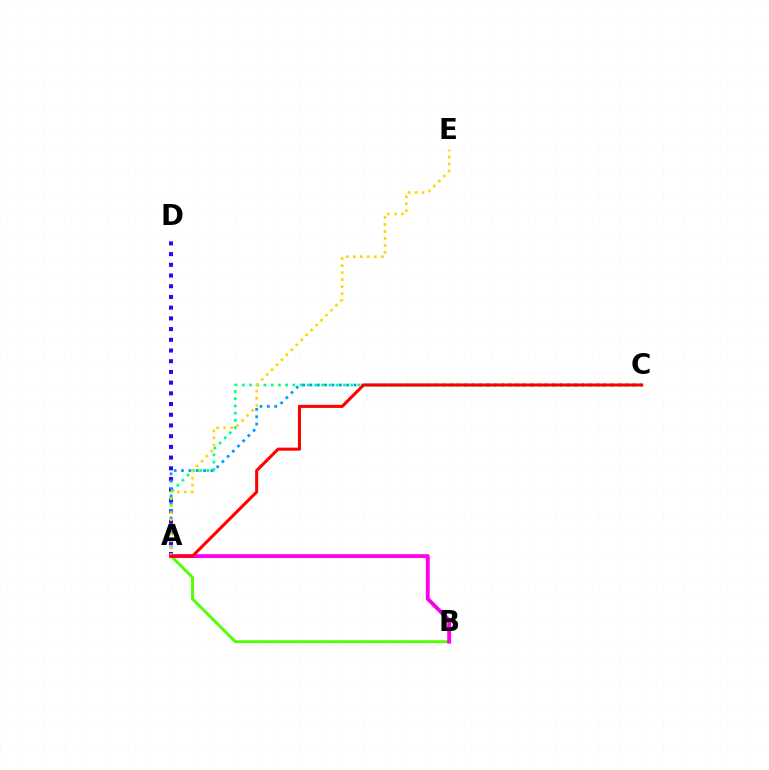{('A', 'B'): [{'color': '#4fff00', 'line_style': 'solid', 'thickness': 2.09}, {'color': '#ff00ed', 'line_style': 'solid', 'thickness': 2.79}], ('A', 'D'): [{'color': '#3700ff', 'line_style': 'dotted', 'thickness': 2.91}], ('A', 'C'): [{'color': '#00ff86', 'line_style': 'dotted', 'thickness': 1.96}, {'color': '#009eff', 'line_style': 'dotted', 'thickness': 2.0}, {'color': '#ff0000', 'line_style': 'solid', 'thickness': 2.21}], ('A', 'E'): [{'color': '#ffd500', 'line_style': 'dotted', 'thickness': 1.9}]}